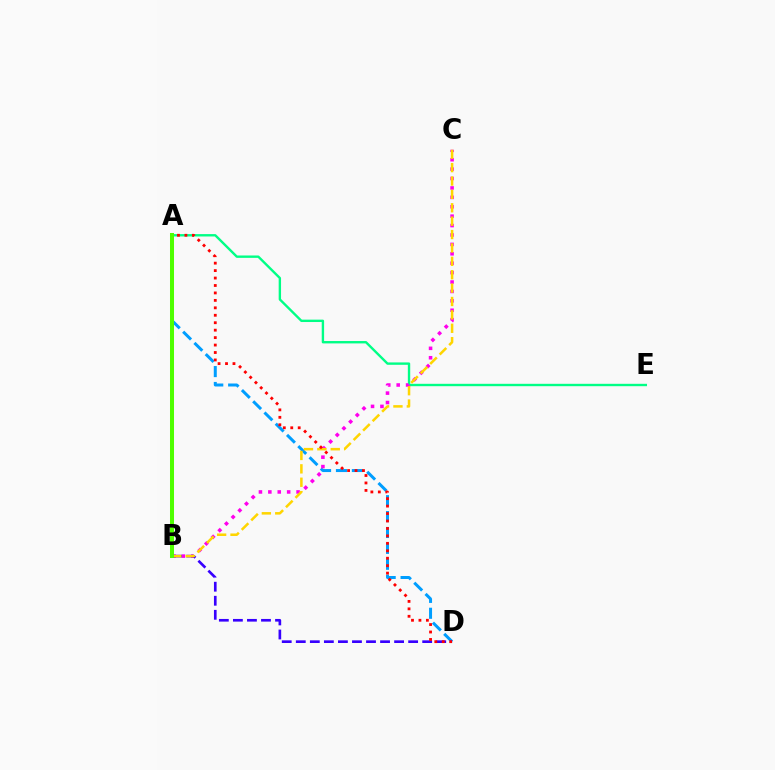{('A', 'D'): [{'color': '#009eff', 'line_style': 'dashed', 'thickness': 2.16}, {'color': '#ff0000', 'line_style': 'dotted', 'thickness': 2.02}], ('A', 'E'): [{'color': '#00ff86', 'line_style': 'solid', 'thickness': 1.71}], ('B', 'C'): [{'color': '#ff00ed', 'line_style': 'dotted', 'thickness': 2.56}, {'color': '#ffd500', 'line_style': 'dashed', 'thickness': 1.82}], ('B', 'D'): [{'color': '#3700ff', 'line_style': 'dashed', 'thickness': 1.91}], ('A', 'B'): [{'color': '#4fff00', 'line_style': 'solid', 'thickness': 2.89}]}